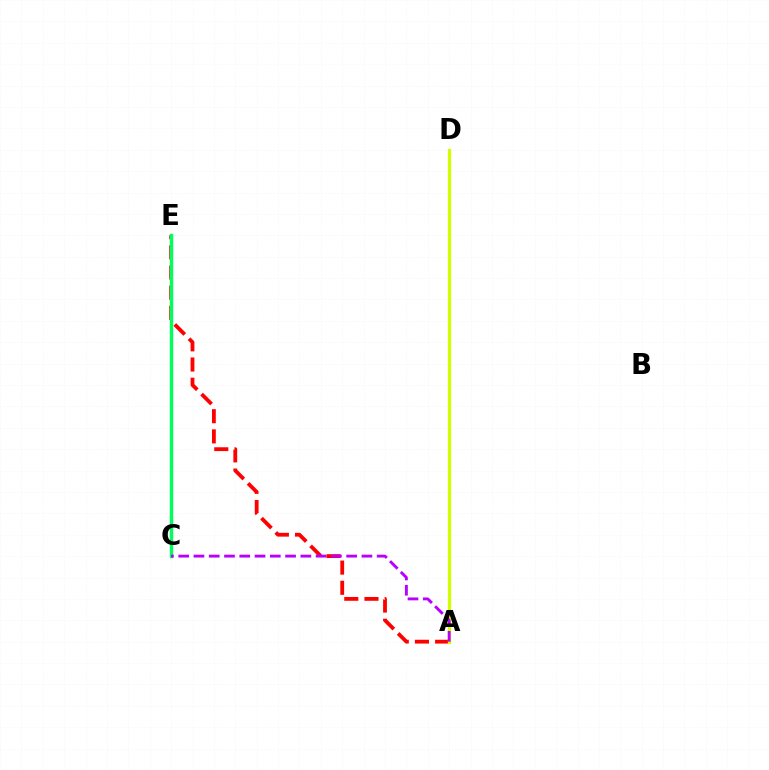{('C', 'E'): [{'color': '#0074ff', 'line_style': 'solid', 'thickness': 2.1}, {'color': '#00ff5c', 'line_style': 'solid', 'thickness': 2.47}], ('A', 'E'): [{'color': '#ff0000', 'line_style': 'dashed', 'thickness': 2.74}], ('A', 'D'): [{'color': '#d1ff00', 'line_style': 'solid', 'thickness': 2.35}], ('A', 'C'): [{'color': '#b900ff', 'line_style': 'dashed', 'thickness': 2.07}]}